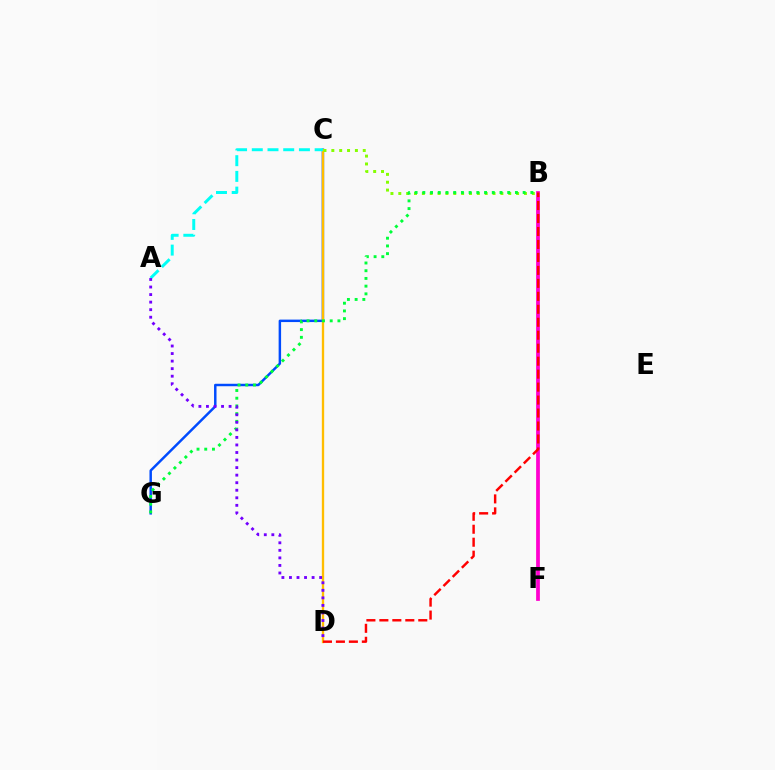{('C', 'G'): [{'color': '#004bff', 'line_style': 'solid', 'thickness': 1.78}], ('C', 'D'): [{'color': '#ffbd00', 'line_style': 'solid', 'thickness': 1.68}], ('A', 'C'): [{'color': '#00fff6', 'line_style': 'dashed', 'thickness': 2.13}], ('B', 'C'): [{'color': '#84ff00', 'line_style': 'dotted', 'thickness': 2.13}], ('B', 'G'): [{'color': '#00ff39', 'line_style': 'dotted', 'thickness': 2.1}], ('A', 'D'): [{'color': '#7200ff', 'line_style': 'dotted', 'thickness': 2.05}], ('B', 'F'): [{'color': '#ff00cf', 'line_style': 'solid', 'thickness': 2.7}], ('B', 'D'): [{'color': '#ff0000', 'line_style': 'dashed', 'thickness': 1.76}]}